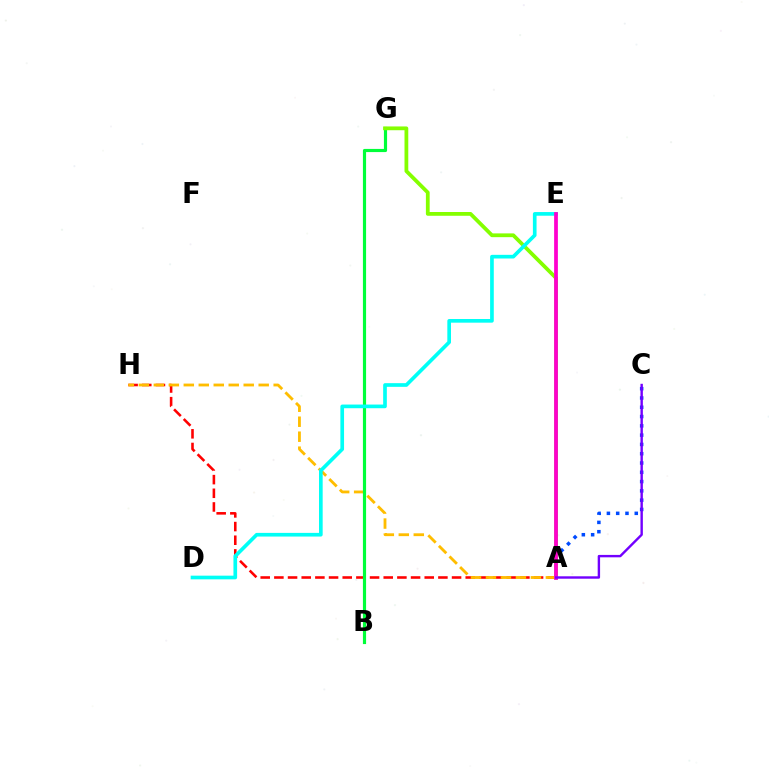{('A', 'C'): [{'color': '#004bff', 'line_style': 'dotted', 'thickness': 2.52}, {'color': '#7200ff', 'line_style': 'solid', 'thickness': 1.73}], ('A', 'H'): [{'color': '#ff0000', 'line_style': 'dashed', 'thickness': 1.86}, {'color': '#ffbd00', 'line_style': 'dashed', 'thickness': 2.04}], ('B', 'G'): [{'color': '#00ff39', 'line_style': 'solid', 'thickness': 2.28}], ('A', 'G'): [{'color': '#84ff00', 'line_style': 'solid', 'thickness': 2.72}], ('D', 'E'): [{'color': '#00fff6', 'line_style': 'solid', 'thickness': 2.64}], ('A', 'E'): [{'color': '#ff00cf', 'line_style': 'solid', 'thickness': 2.7}]}